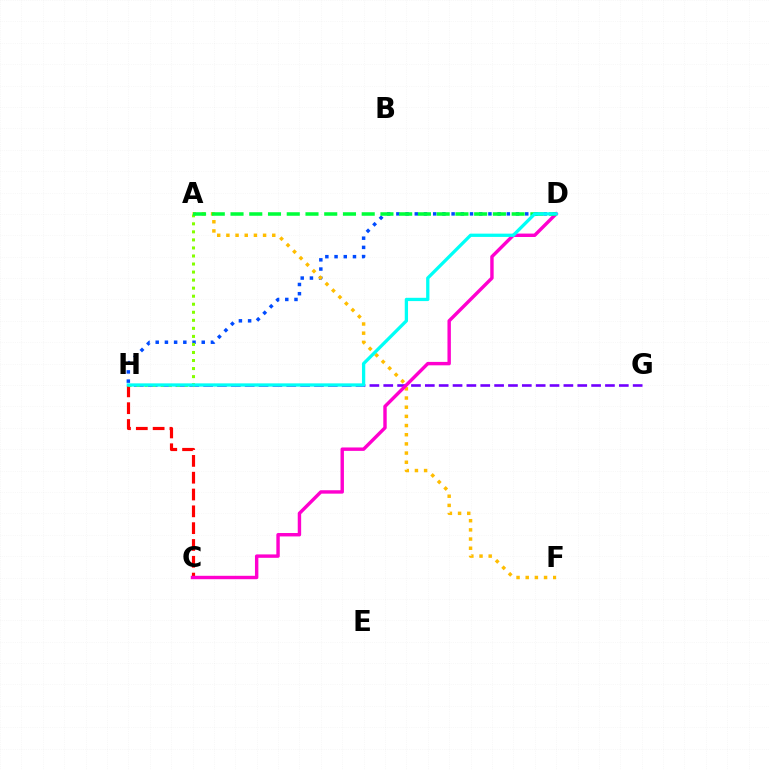{('D', 'H'): [{'color': '#004bff', 'line_style': 'dotted', 'thickness': 2.5}, {'color': '#00fff6', 'line_style': 'solid', 'thickness': 2.36}], ('C', 'H'): [{'color': '#ff0000', 'line_style': 'dashed', 'thickness': 2.28}], ('G', 'H'): [{'color': '#7200ff', 'line_style': 'dashed', 'thickness': 1.88}], ('A', 'F'): [{'color': '#ffbd00', 'line_style': 'dotted', 'thickness': 2.49}], ('C', 'D'): [{'color': '#ff00cf', 'line_style': 'solid', 'thickness': 2.46}], ('A', 'H'): [{'color': '#84ff00', 'line_style': 'dotted', 'thickness': 2.18}], ('A', 'D'): [{'color': '#00ff39', 'line_style': 'dashed', 'thickness': 2.55}]}